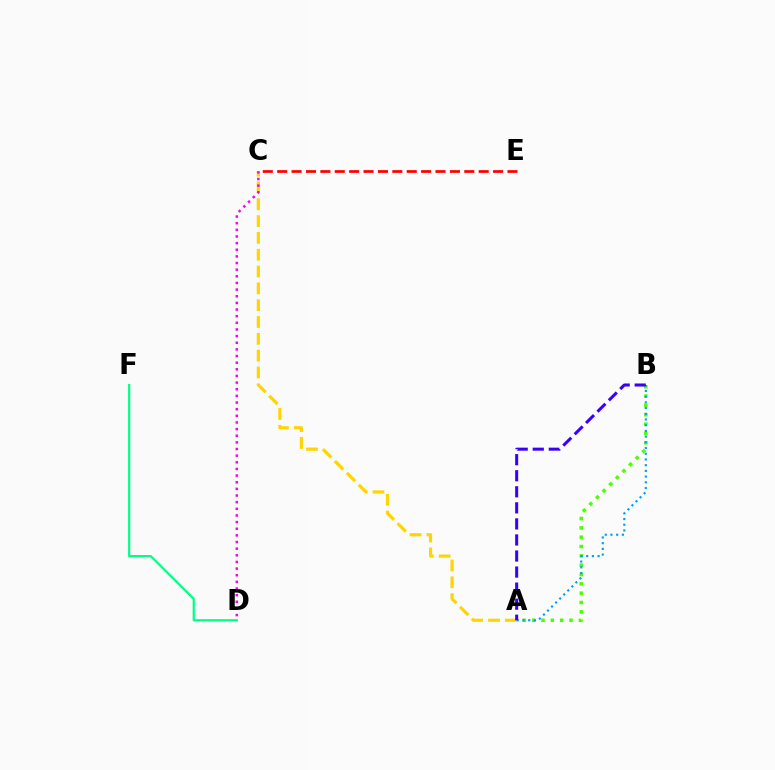{('C', 'E'): [{'color': '#ff0000', 'line_style': 'dashed', 'thickness': 1.96}], ('A', 'C'): [{'color': '#ffd500', 'line_style': 'dashed', 'thickness': 2.29}], ('A', 'B'): [{'color': '#4fff00', 'line_style': 'dotted', 'thickness': 2.54}, {'color': '#009eff', 'line_style': 'dotted', 'thickness': 1.55}, {'color': '#3700ff', 'line_style': 'dashed', 'thickness': 2.18}], ('C', 'D'): [{'color': '#ff00ed', 'line_style': 'dotted', 'thickness': 1.8}], ('D', 'F'): [{'color': '#00ff86', 'line_style': 'solid', 'thickness': 1.59}]}